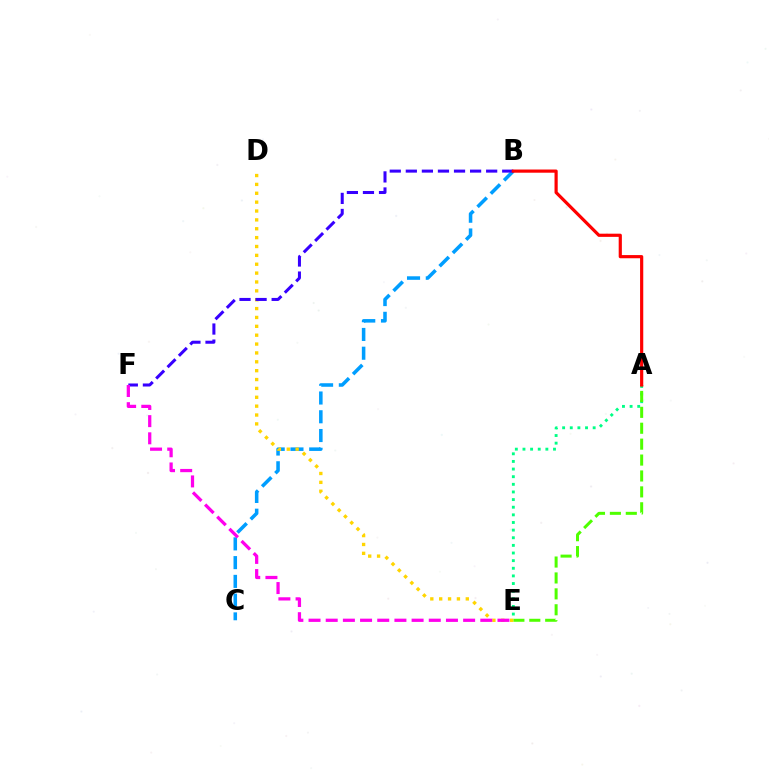{('B', 'C'): [{'color': '#009eff', 'line_style': 'dashed', 'thickness': 2.55}], ('A', 'E'): [{'color': '#00ff86', 'line_style': 'dotted', 'thickness': 2.07}, {'color': '#4fff00', 'line_style': 'dashed', 'thickness': 2.16}], ('D', 'E'): [{'color': '#ffd500', 'line_style': 'dotted', 'thickness': 2.41}], ('B', 'F'): [{'color': '#3700ff', 'line_style': 'dashed', 'thickness': 2.18}], ('A', 'B'): [{'color': '#ff0000', 'line_style': 'solid', 'thickness': 2.29}], ('E', 'F'): [{'color': '#ff00ed', 'line_style': 'dashed', 'thickness': 2.33}]}